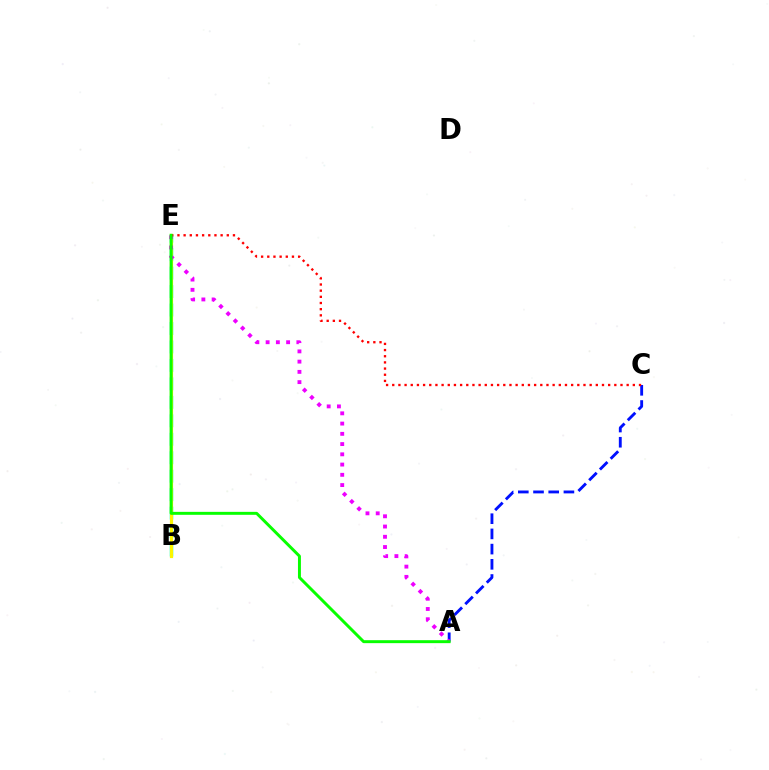{('B', 'E'): [{'color': '#00fff6', 'line_style': 'dashed', 'thickness': 2.51}, {'color': '#fcf500', 'line_style': 'solid', 'thickness': 2.29}], ('A', 'C'): [{'color': '#0010ff', 'line_style': 'dashed', 'thickness': 2.06}], ('A', 'E'): [{'color': '#ee00ff', 'line_style': 'dotted', 'thickness': 2.78}, {'color': '#08ff00', 'line_style': 'solid', 'thickness': 2.13}], ('C', 'E'): [{'color': '#ff0000', 'line_style': 'dotted', 'thickness': 1.68}]}